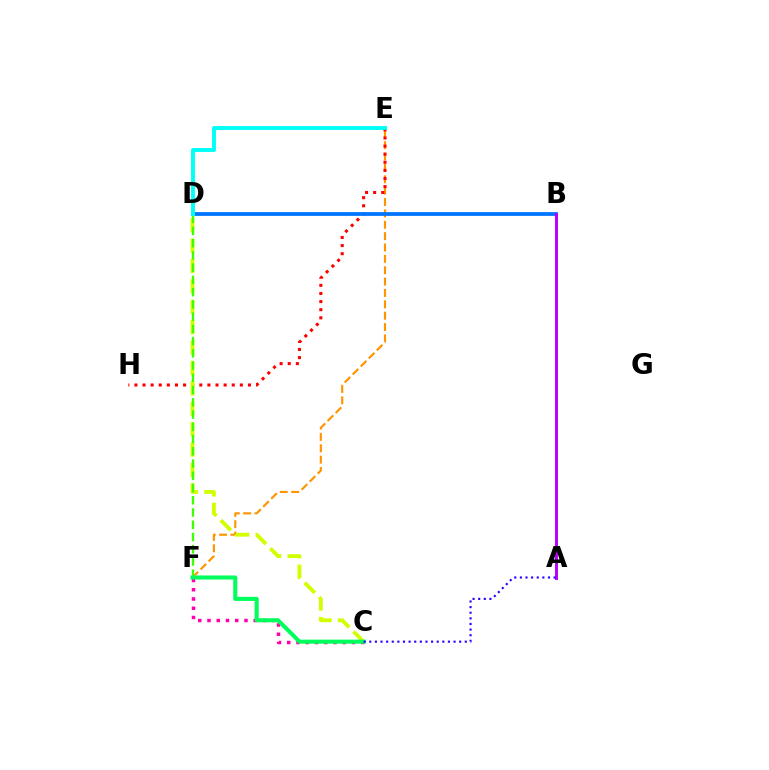{('E', 'F'): [{'color': '#ff9400', 'line_style': 'dashed', 'thickness': 1.54}], ('E', 'H'): [{'color': '#ff0000', 'line_style': 'dotted', 'thickness': 2.2}], ('B', 'D'): [{'color': '#0074ff', 'line_style': 'solid', 'thickness': 2.71}], ('C', 'D'): [{'color': '#d1ff00', 'line_style': 'dashed', 'thickness': 2.77}], ('D', 'F'): [{'color': '#3dff00', 'line_style': 'dashed', 'thickness': 1.66}], ('C', 'F'): [{'color': '#ff00ac', 'line_style': 'dotted', 'thickness': 2.51}, {'color': '#00ff5c', 'line_style': 'solid', 'thickness': 2.93}], ('A', 'B'): [{'color': '#b900ff', 'line_style': 'solid', 'thickness': 2.11}], ('D', 'E'): [{'color': '#00fff6', 'line_style': 'solid', 'thickness': 2.8}], ('A', 'C'): [{'color': '#2500ff', 'line_style': 'dotted', 'thickness': 1.53}]}